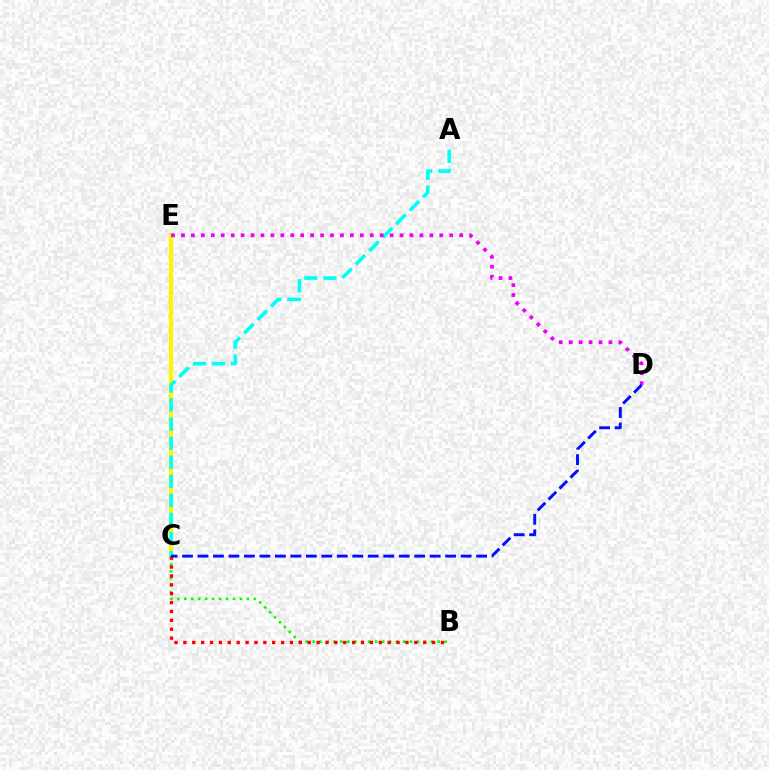{('C', 'E'): [{'color': '#fcf500', 'line_style': 'solid', 'thickness': 2.94}], ('A', 'C'): [{'color': '#00fff6', 'line_style': 'dashed', 'thickness': 2.59}], ('B', 'C'): [{'color': '#08ff00', 'line_style': 'dotted', 'thickness': 1.89}, {'color': '#ff0000', 'line_style': 'dotted', 'thickness': 2.41}], ('D', 'E'): [{'color': '#ee00ff', 'line_style': 'dotted', 'thickness': 2.7}], ('C', 'D'): [{'color': '#0010ff', 'line_style': 'dashed', 'thickness': 2.1}]}